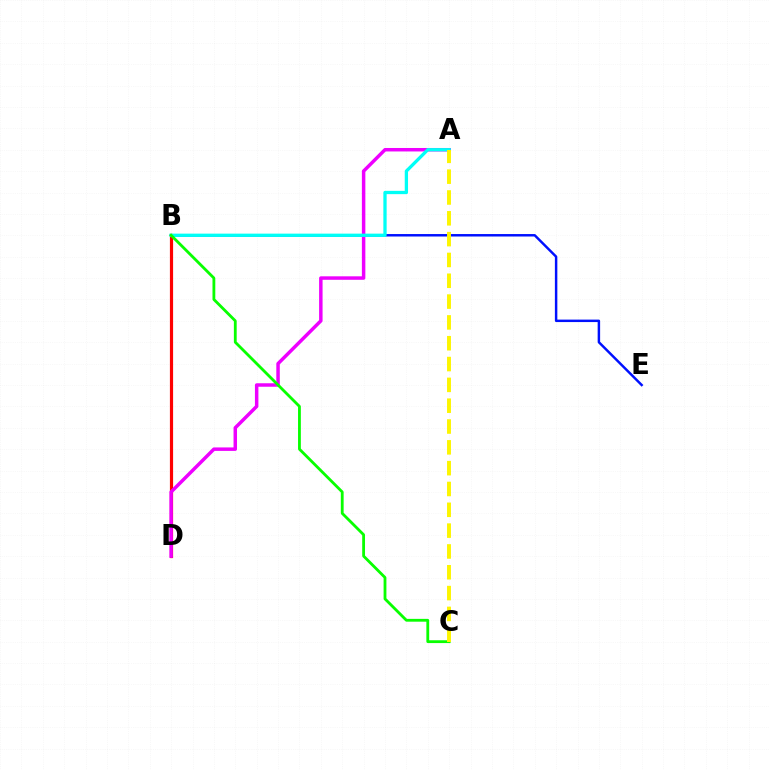{('B', 'E'): [{'color': '#0010ff', 'line_style': 'solid', 'thickness': 1.77}], ('B', 'D'): [{'color': '#ff0000', 'line_style': 'solid', 'thickness': 2.3}], ('A', 'D'): [{'color': '#ee00ff', 'line_style': 'solid', 'thickness': 2.5}], ('A', 'B'): [{'color': '#00fff6', 'line_style': 'solid', 'thickness': 2.37}], ('B', 'C'): [{'color': '#08ff00', 'line_style': 'solid', 'thickness': 2.02}], ('A', 'C'): [{'color': '#fcf500', 'line_style': 'dashed', 'thickness': 2.83}]}